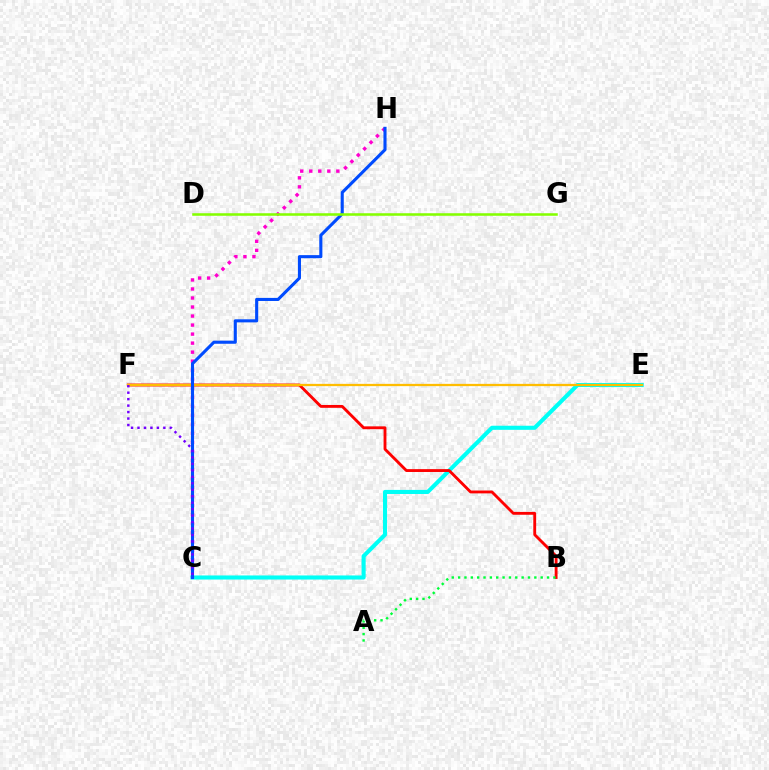{('C', 'E'): [{'color': '#00fff6', 'line_style': 'solid', 'thickness': 2.94}], ('C', 'H'): [{'color': '#ff00cf', 'line_style': 'dotted', 'thickness': 2.45}, {'color': '#004bff', 'line_style': 'solid', 'thickness': 2.22}], ('B', 'F'): [{'color': '#ff0000', 'line_style': 'solid', 'thickness': 2.06}], ('E', 'F'): [{'color': '#ffbd00', 'line_style': 'solid', 'thickness': 1.64}], ('C', 'F'): [{'color': '#7200ff', 'line_style': 'dotted', 'thickness': 1.76}], ('A', 'B'): [{'color': '#00ff39', 'line_style': 'dotted', 'thickness': 1.73}], ('D', 'G'): [{'color': '#84ff00', 'line_style': 'solid', 'thickness': 1.83}]}